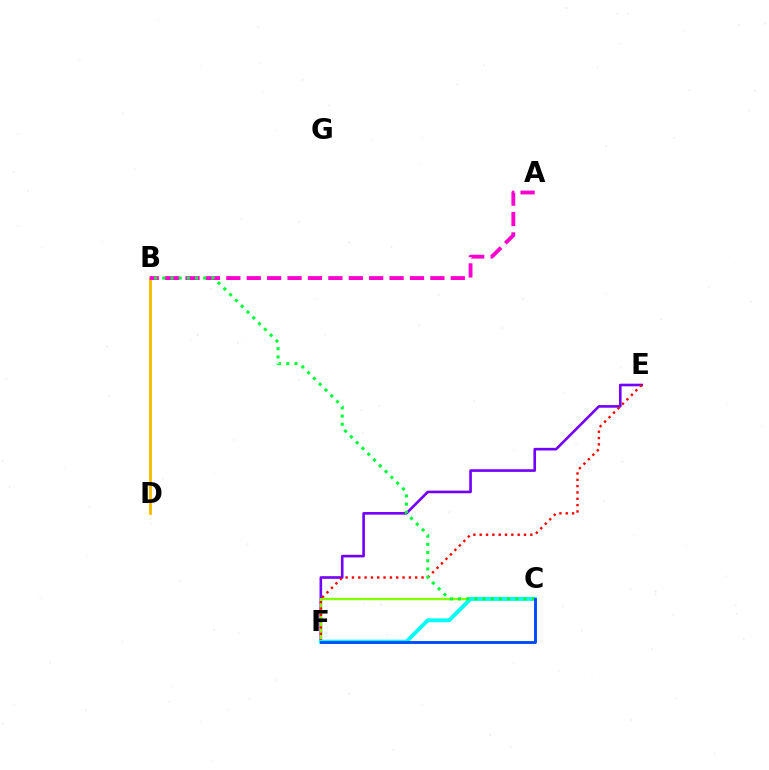{('E', 'F'): [{'color': '#7200ff', 'line_style': 'solid', 'thickness': 1.89}, {'color': '#ff0000', 'line_style': 'dotted', 'thickness': 1.72}], ('B', 'D'): [{'color': '#ffbd00', 'line_style': 'solid', 'thickness': 2.04}], ('C', 'F'): [{'color': '#84ff00', 'line_style': 'solid', 'thickness': 1.7}, {'color': '#00fff6', 'line_style': 'solid', 'thickness': 2.81}, {'color': '#004bff', 'line_style': 'solid', 'thickness': 2.08}], ('A', 'B'): [{'color': '#ff00cf', 'line_style': 'dashed', 'thickness': 2.77}], ('B', 'C'): [{'color': '#00ff39', 'line_style': 'dotted', 'thickness': 2.22}]}